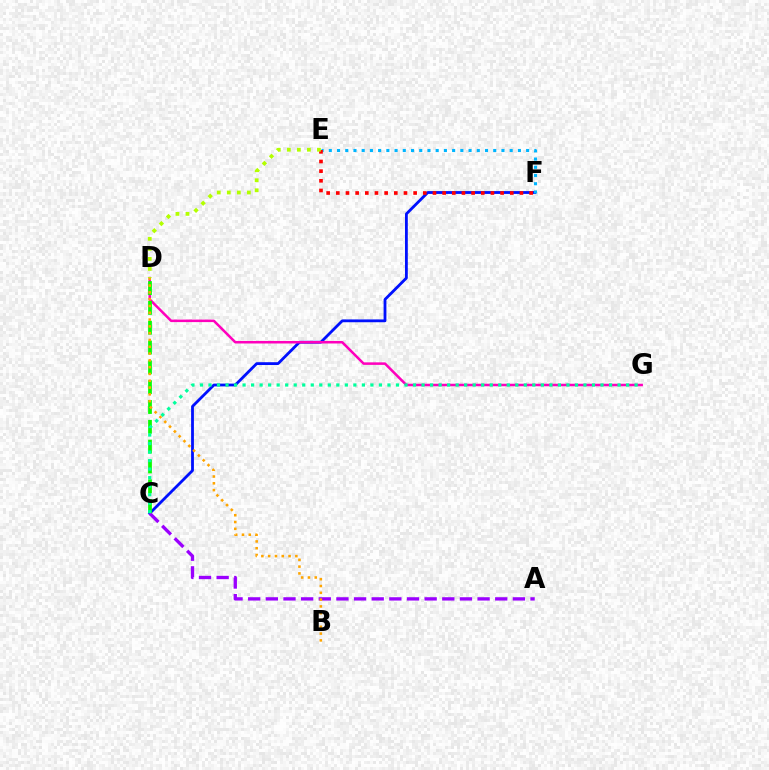{('C', 'F'): [{'color': '#0010ff', 'line_style': 'solid', 'thickness': 2.02}], ('A', 'C'): [{'color': '#9b00ff', 'line_style': 'dashed', 'thickness': 2.4}], ('E', 'F'): [{'color': '#00b5ff', 'line_style': 'dotted', 'thickness': 2.23}, {'color': '#ff0000', 'line_style': 'dotted', 'thickness': 2.63}], ('D', 'G'): [{'color': '#ff00bd', 'line_style': 'solid', 'thickness': 1.82}], ('C', 'D'): [{'color': '#08ff00', 'line_style': 'dashed', 'thickness': 2.69}], ('C', 'G'): [{'color': '#00ff9d', 'line_style': 'dotted', 'thickness': 2.32}], ('B', 'D'): [{'color': '#ffa500', 'line_style': 'dotted', 'thickness': 1.85}], ('D', 'E'): [{'color': '#b3ff00', 'line_style': 'dotted', 'thickness': 2.73}]}